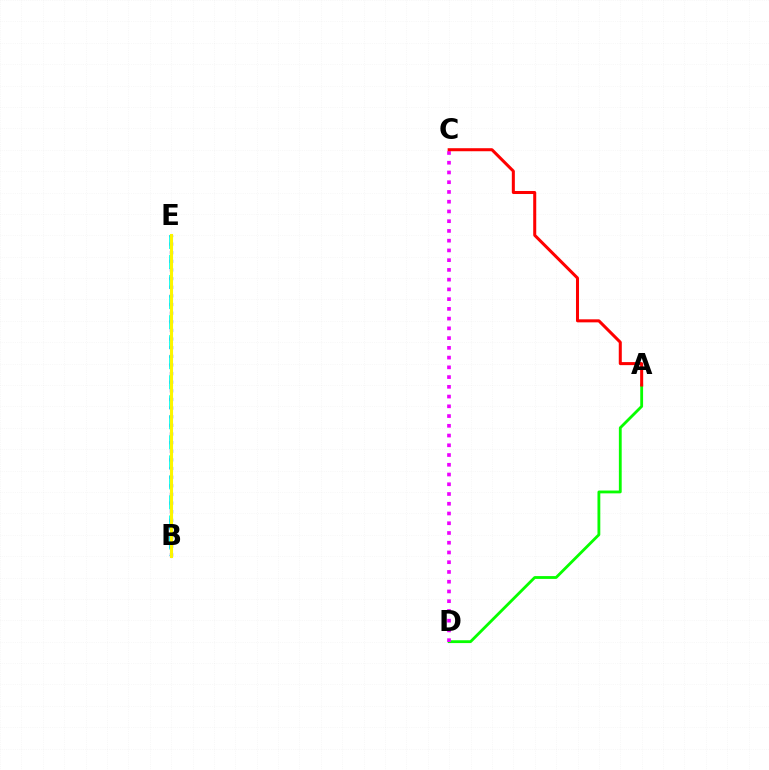{('B', 'E'): [{'color': '#00fff6', 'line_style': 'dashed', 'thickness': 2.72}, {'color': '#0010ff', 'line_style': 'dotted', 'thickness': 2.35}, {'color': '#fcf500', 'line_style': 'solid', 'thickness': 2.23}], ('A', 'D'): [{'color': '#08ff00', 'line_style': 'solid', 'thickness': 2.03}], ('C', 'D'): [{'color': '#ee00ff', 'line_style': 'dotted', 'thickness': 2.65}], ('A', 'C'): [{'color': '#ff0000', 'line_style': 'solid', 'thickness': 2.18}]}